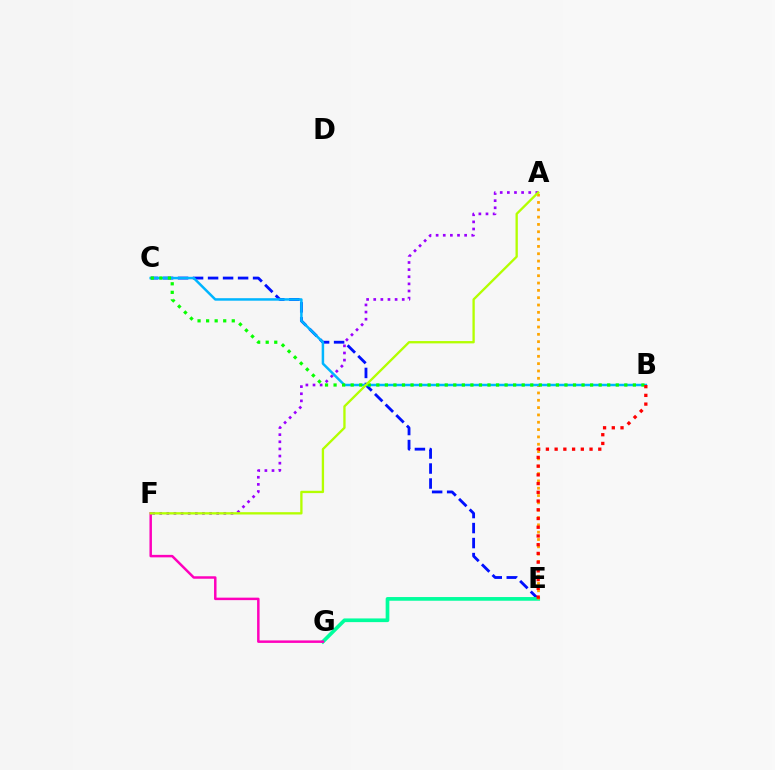{('C', 'E'): [{'color': '#0010ff', 'line_style': 'dashed', 'thickness': 2.04}], ('E', 'G'): [{'color': '#00ff9d', 'line_style': 'solid', 'thickness': 2.66}], ('A', 'E'): [{'color': '#ffa500', 'line_style': 'dotted', 'thickness': 1.99}], ('B', 'C'): [{'color': '#00b5ff', 'line_style': 'solid', 'thickness': 1.79}, {'color': '#08ff00', 'line_style': 'dotted', 'thickness': 2.32}], ('A', 'F'): [{'color': '#9b00ff', 'line_style': 'dotted', 'thickness': 1.94}, {'color': '#b3ff00', 'line_style': 'solid', 'thickness': 1.67}], ('B', 'E'): [{'color': '#ff0000', 'line_style': 'dotted', 'thickness': 2.37}], ('F', 'G'): [{'color': '#ff00bd', 'line_style': 'solid', 'thickness': 1.79}]}